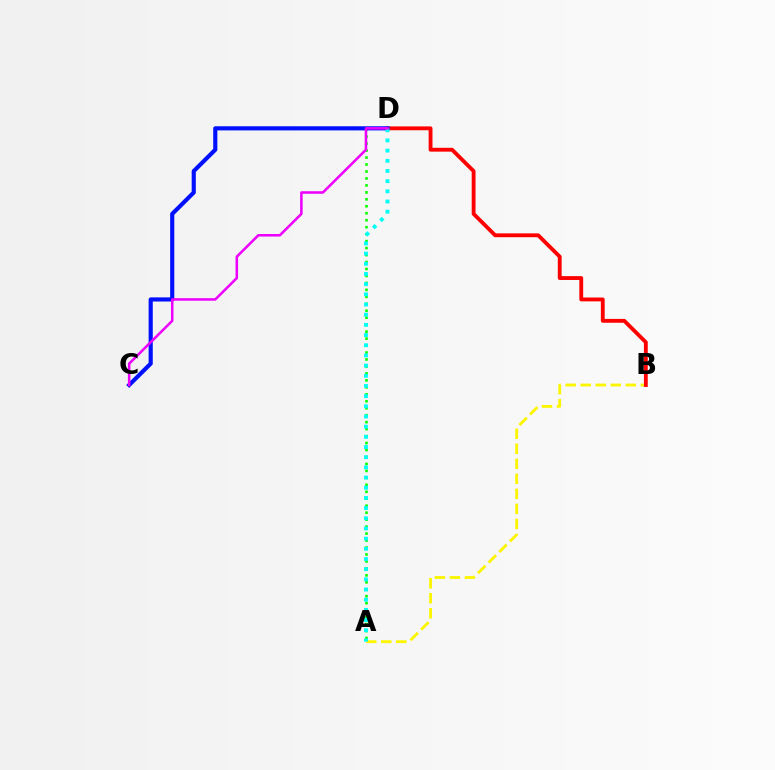{('A', 'B'): [{'color': '#fcf500', 'line_style': 'dashed', 'thickness': 2.04}], ('B', 'D'): [{'color': '#ff0000', 'line_style': 'solid', 'thickness': 2.77}], ('A', 'D'): [{'color': '#08ff00', 'line_style': 'dotted', 'thickness': 1.89}, {'color': '#00fff6', 'line_style': 'dotted', 'thickness': 2.77}], ('C', 'D'): [{'color': '#0010ff', 'line_style': 'solid', 'thickness': 2.98}, {'color': '#ee00ff', 'line_style': 'solid', 'thickness': 1.83}]}